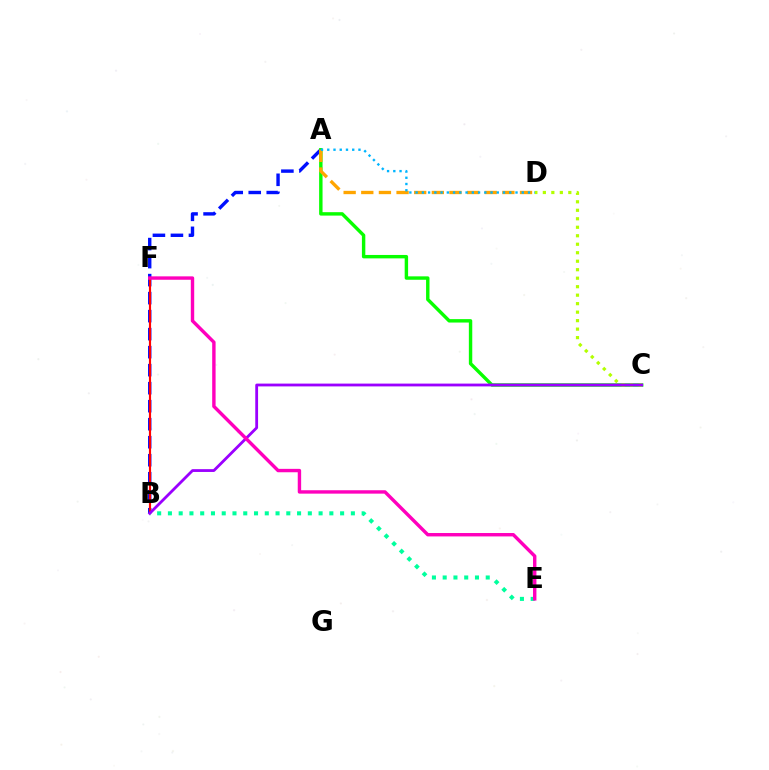{('B', 'E'): [{'color': '#00ff9d', 'line_style': 'dotted', 'thickness': 2.92}], ('A', 'B'): [{'color': '#0010ff', 'line_style': 'dashed', 'thickness': 2.45}], ('A', 'C'): [{'color': '#08ff00', 'line_style': 'solid', 'thickness': 2.46}], ('B', 'F'): [{'color': '#ff0000', 'line_style': 'solid', 'thickness': 1.56}], ('A', 'D'): [{'color': '#ffa500', 'line_style': 'dashed', 'thickness': 2.4}, {'color': '#00b5ff', 'line_style': 'dotted', 'thickness': 1.7}], ('C', 'D'): [{'color': '#b3ff00', 'line_style': 'dotted', 'thickness': 2.31}], ('B', 'C'): [{'color': '#9b00ff', 'line_style': 'solid', 'thickness': 2.02}], ('E', 'F'): [{'color': '#ff00bd', 'line_style': 'solid', 'thickness': 2.45}]}